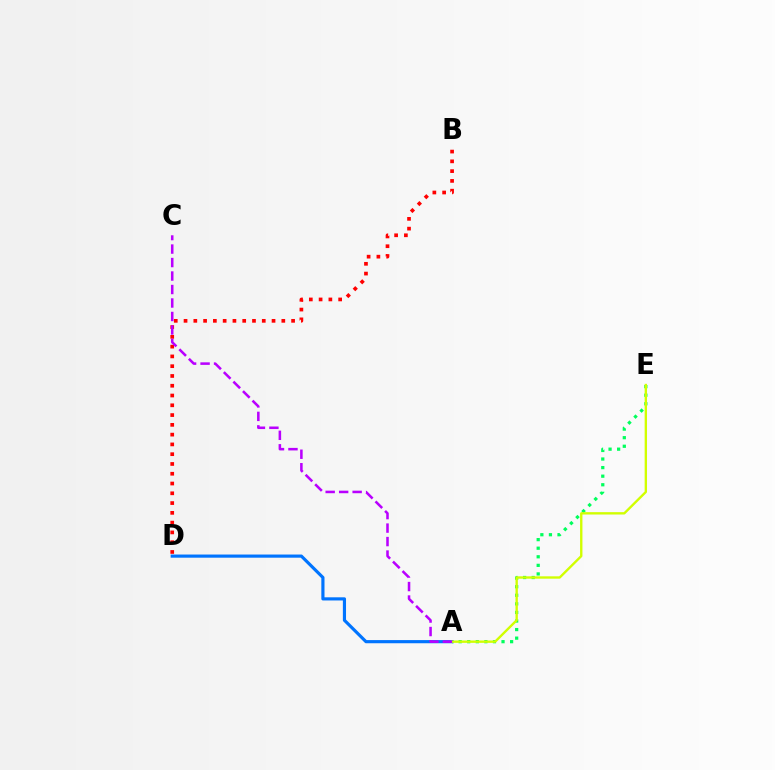{('B', 'D'): [{'color': '#ff0000', 'line_style': 'dotted', 'thickness': 2.66}], ('A', 'E'): [{'color': '#00ff5c', 'line_style': 'dotted', 'thickness': 2.33}, {'color': '#d1ff00', 'line_style': 'solid', 'thickness': 1.7}], ('A', 'D'): [{'color': '#0074ff', 'line_style': 'solid', 'thickness': 2.27}], ('A', 'C'): [{'color': '#b900ff', 'line_style': 'dashed', 'thickness': 1.83}]}